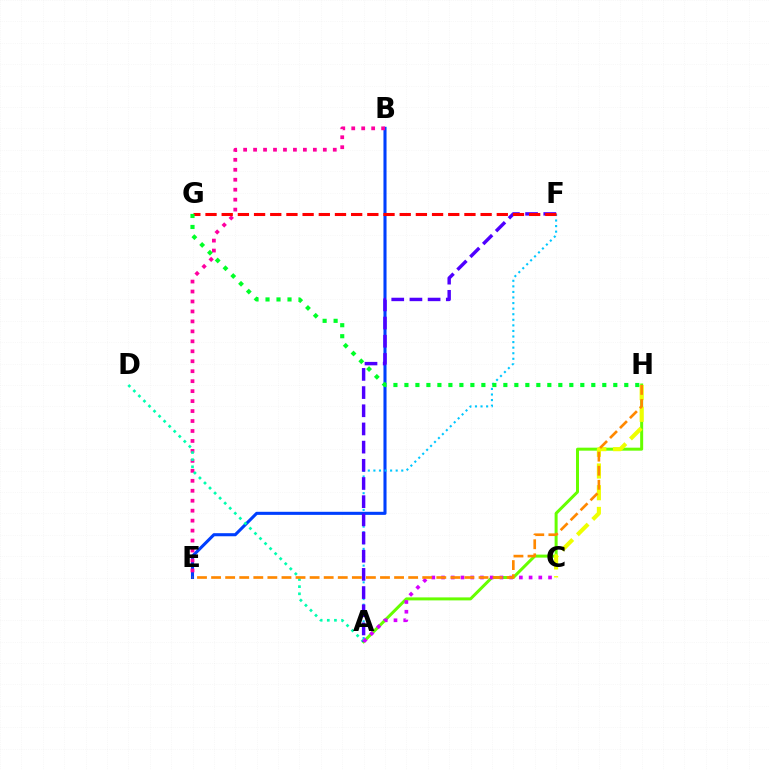{('B', 'E'): [{'color': '#003fff', 'line_style': 'solid', 'thickness': 2.21}, {'color': '#ff00a0', 'line_style': 'dotted', 'thickness': 2.71}], ('A', 'H'): [{'color': '#66ff00', 'line_style': 'solid', 'thickness': 2.16}], ('A', 'F'): [{'color': '#00c7ff', 'line_style': 'dotted', 'thickness': 1.51}, {'color': '#4f00ff', 'line_style': 'dashed', 'thickness': 2.47}], ('A', 'D'): [{'color': '#00ffaf', 'line_style': 'dotted', 'thickness': 1.94}], ('A', 'C'): [{'color': '#d600ff', 'line_style': 'dotted', 'thickness': 2.64}], ('F', 'G'): [{'color': '#ff0000', 'line_style': 'dashed', 'thickness': 2.2}], ('C', 'H'): [{'color': '#eeff00', 'line_style': 'dashed', 'thickness': 2.95}], ('E', 'H'): [{'color': '#ff8800', 'line_style': 'dashed', 'thickness': 1.91}], ('G', 'H'): [{'color': '#00ff27', 'line_style': 'dotted', 'thickness': 2.99}]}